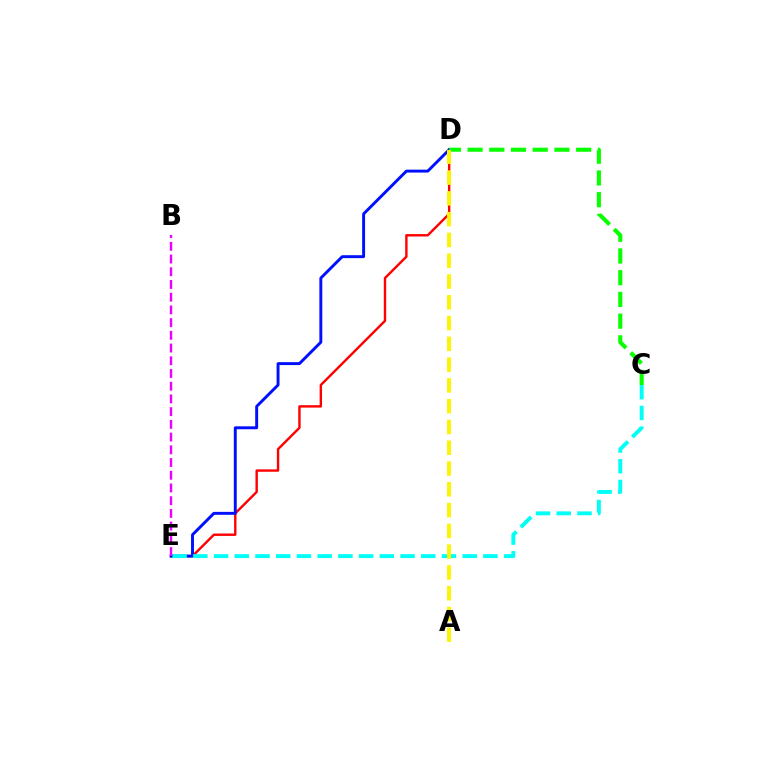{('D', 'E'): [{'color': '#ff0000', 'line_style': 'solid', 'thickness': 1.73}, {'color': '#0010ff', 'line_style': 'solid', 'thickness': 2.11}], ('C', 'D'): [{'color': '#08ff00', 'line_style': 'dashed', 'thickness': 2.95}], ('C', 'E'): [{'color': '#00fff6', 'line_style': 'dashed', 'thickness': 2.81}], ('A', 'D'): [{'color': '#fcf500', 'line_style': 'dashed', 'thickness': 2.82}], ('B', 'E'): [{'color': '#ee00ff', 'line_style': 'dashed', 'thickness': 1.73}]}